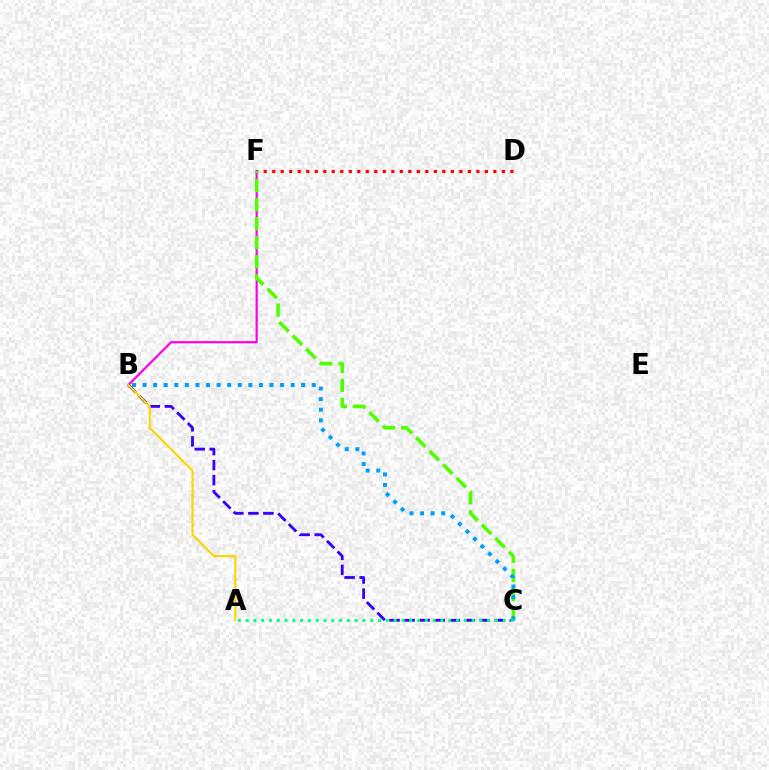{('B', 'F'): [{'color': '#ff00ed', 'line_style': 'solid', 'thickness': 1.61}], ('D', 'F'): [{'color': '#ff0000', 'line_style': 'dotted', 'thickness': 2.31}], ('C', 'F'): [{'color': '#4fff00', 'line_style': 'dashed', 'thickness': 2.59}], ('B', 'C'): [{'color': '#3700ff', 'line_style': 'dashed', 'thickness': 2.04}, {'color': '#009eff', 'line_style': 'dotted', 'thickness': 2.87}], ('A', 'B'): [{'color': '#ffd500', 'line_style': 'solid', 'thickness': 1.55}], ('A', 'C'): [{'color': '#00ff86', 'line_style': 'dotted', 'thickness': 2.12}]}